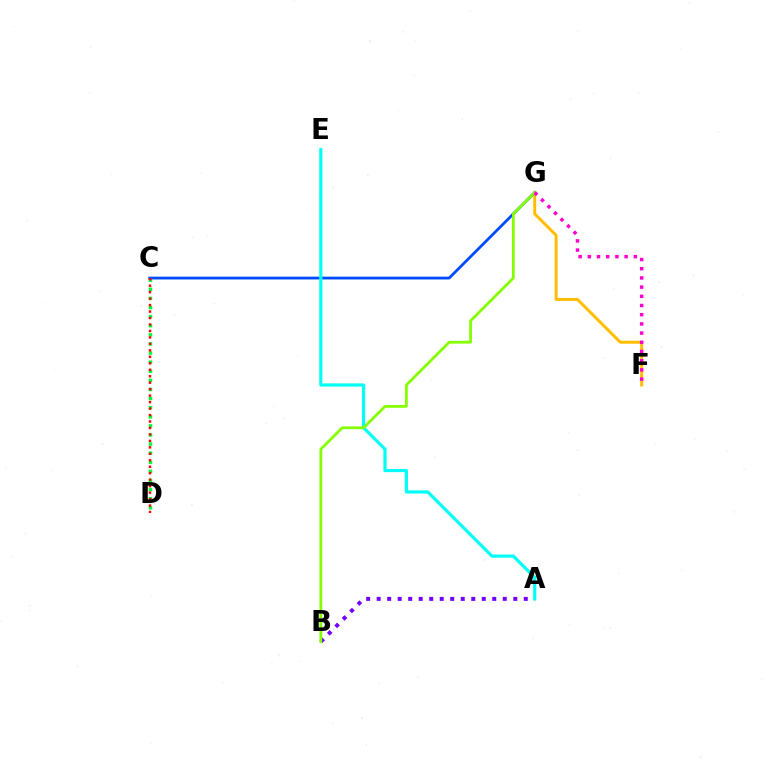{('A', 'B'): [{'color': '#7200ff', 'line_style': 'dotted', 'thickness': 2.86}], ('C', 'D'): [{'color': '#00ff39', 'line_style': 'dotted', 'thickness': 2.47}, {'color': '#ff0000', 'line_style': 'dotted', 'thickness': 1.76}], ('F', 'G'): [{'color': '#ffbd00', 'line_style': 'solid', 'thickness': 2.14}, {'color': '#ff00cf', 'line_style': 'dotted', 'thickness': 2.5}], ('C', 'G'): [{'color': '#004bff', 'line_style': 'solid', 'thickness': 2.0}], ('A', 'E'): [{'color': '#00fff6', 'line_style': 'solid', 'thickness': 2.28}], ('B', 'G'): [{'color': '#84ff00', 'line_style': 'solid', 'thickness': 2.0}]}